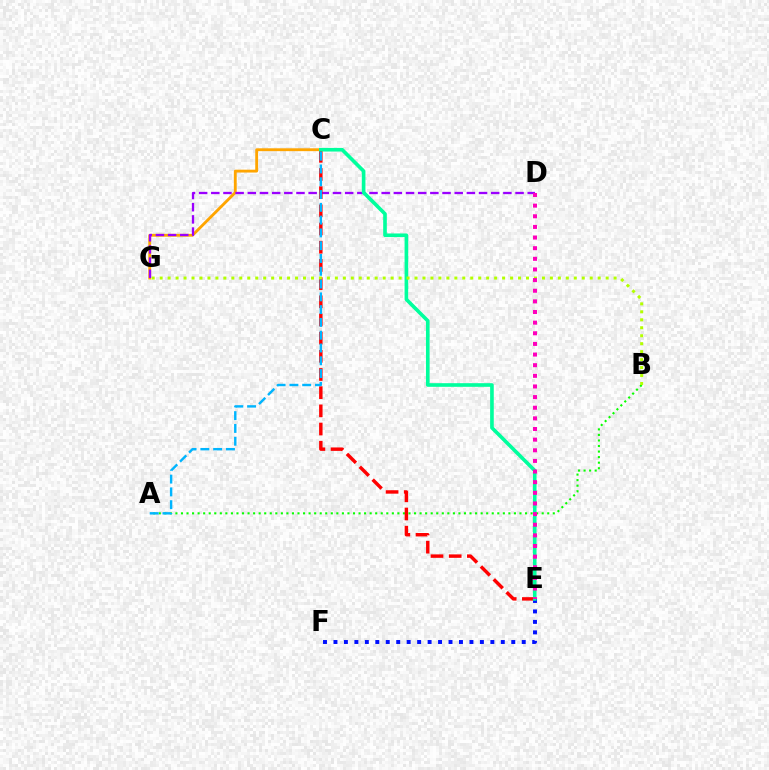{('A', 'B'): [{'color': '#08ff00', 'line_style': 'dotted', 'thickness': 1.51}], ('C', 'G'): [{'color': '#ffa500', 'line_style': 'solid', 'thickness': 2.05}], ('D', 'G'): [{'color': '#9b00ff', 'line_style': 'dashed', 'thickness': 1.65}], ('C', 'E'): [{'color': '#ff0000', 'line_style': 'dashed', 'thickness': 2.47}, {'color': '#00ff9d', 'line_style': 'solid', 'thickness': 2.62}], ('E', 'F'): [{'color': '#0010ff', 'line_style': 'dotted', 'thickness': 2.84}], ('B', 'G'): [{'color': '#b3ff00', 'line_style': 'dotted', 'thickness': 2.16}], ('A', 'C'): [{'color': '#00b5ff', 'line_style': 'dashed', 'thickness': 1.74}], ('D', 'E'): [{'color': '#ff00bd', 'line_style': 'dotted', 'thickness': 2.89}]}